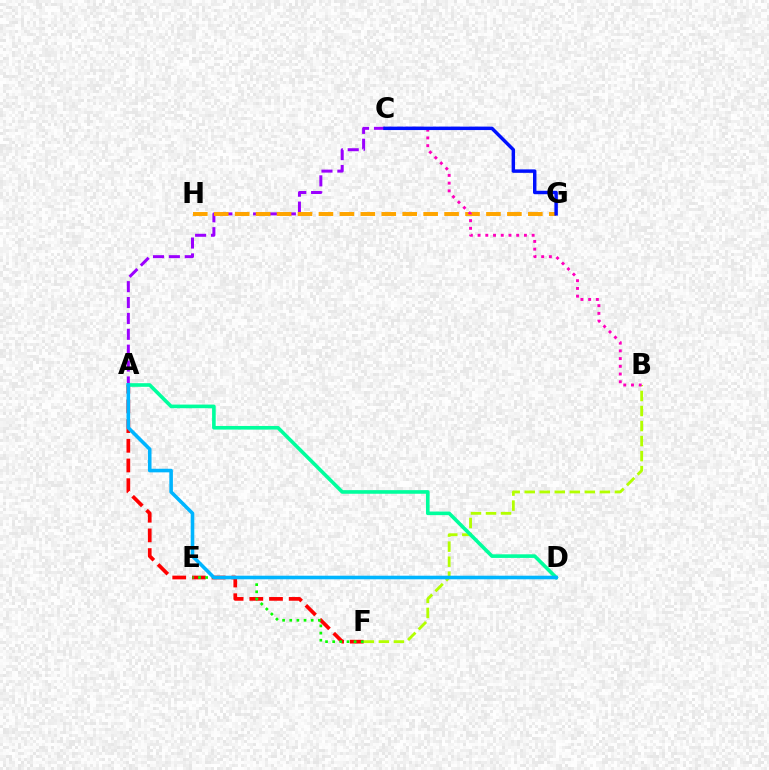{('A', 'F'): [{'color': '#ff0000', 'line_style': 'dashed', 'thickness': 2.68}], ('B', 'F'): [{'color': '#b3ff00', 'line_style': 'dashed', 'thickness': 2.04}], ('A', 'C'): [{'color': '#9b00ff', 'line_style': 'dashed', 'thickness': 2.16}], ('E', 'F'): [{'color': '#08ff00', 'line_style': 'dotted', 'thickness': 1.94}], ('A', 'D'): [{'color': '#00ff9d', 'line_style': 'solid', 'thickness': 2.6}, {'color': '#00b5ff', 'line_style': 'solid', 'thickness': 2.58}], ('G', 'H'): [{'color': '#ffa500', 'line_style': 'dashed', 'thickness': 2.84}], ('B', 'C'): [{'color': '#ff00bd', 'line_style': 'dotted', 'thickness': 2.1}], ('C', 'G'): [{'color': '#0010ff', 'line_style': 'solid', 'thickness': 2.48}]}